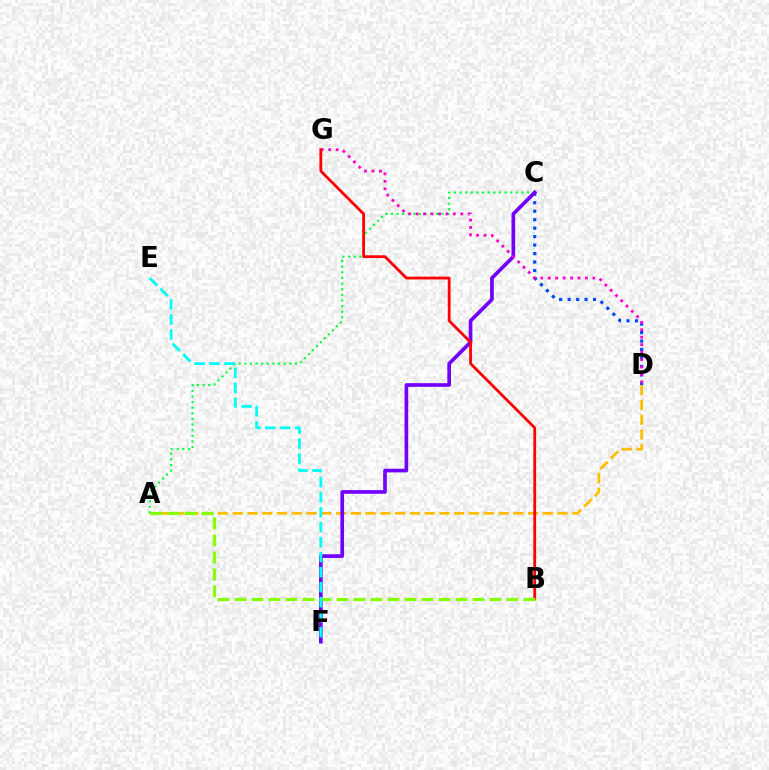{('A', 'D'): [{'color': '#ffbd00', 'line_style': 'dashed', 'thickness': 2.01}], ('C', 'D'): [{'color': '#004bff', 'line_style': 'dotted', 'thickness': 2.3}], ('A', 'C'): [{'color': '#00ff39', 'line_style': 'dotted', 'thickness': 1.53}], ('C', 'F'): [{'color': '#7200ff', 'line_style': 'solid', 'thickness': 2.64}], ('D', 'G'): [{'color': '#ff00cf', 'line_style': 'dotted', 'thickness': 2.02}], ('B', 'G'): [{'color': '#ff0000', 'line_style': 'solid', 'thickness': 2.01}], ('A', 'B'): [{'color': '#84ff00', 'line_style': 'dashed', 'thickness': 2.31}], ('E', 'F'): [{'color': '#00fff6', 'line_style': 'dashed', 'thickness': 2.04}]}